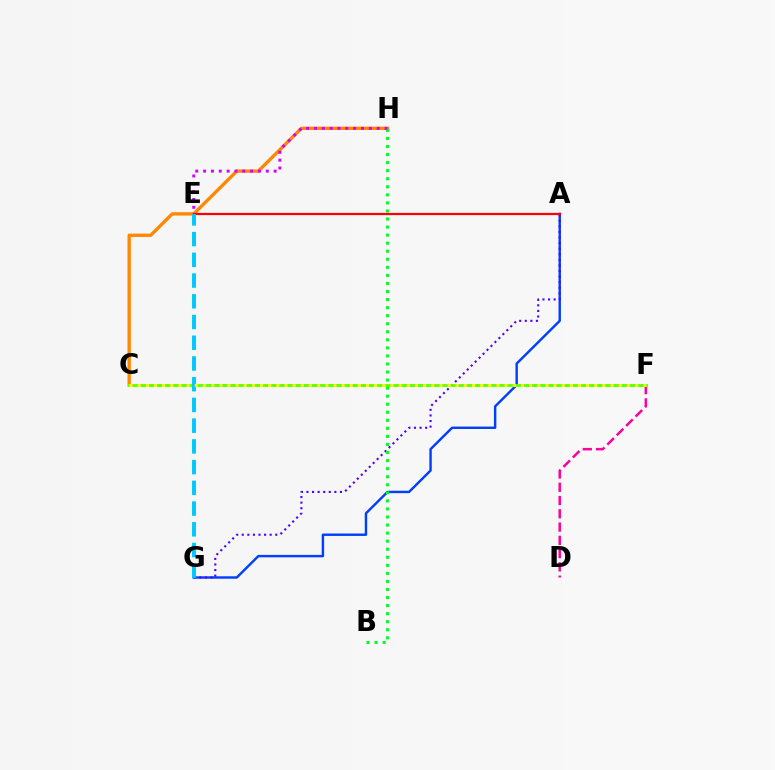{('C', 'H'): [{'color': '#ff8800', 'line_style': 'solid', 'thickness': 2.41}], ('A', 'G'): [{'color': '#003fff', 'line_style': 'solid', 'thickness': 1.74}, {'color': '#4f00ff', 'line_style': 'dotted', 'thickness': 1.52}], ('D', 'F'): [{'color': '#ff00a0', 'line_style': 'dashed', 'thickness': 1.8}], ('C', 'F'): [{'color': '#00ffaf', 'line_style': 'dotted', 'thickness': 1.96}, {'color': '#66ff00', 'line_style': 'solid', 'thickness': 2.07}, {'color': '#eeff00', 'line_style': 'dotted', 'thickness': 2.22}], ('B', 'H'): [{'color': '#00ff27', 'line_style': 'dotted', 'thickness': 2.19}], ('A', 'E'): [{'color': '#ff0000', 'line_style': 'solid', 'thickness': 1.6}], ('E', 'G'): [{'color': '#00c7ff', 'line_style': 'dashed', 'thickness': 2.82}], ('E', 'H'): [{'color': '#d600ff', 'line_style': 'dotted', 'thickness': 2.13}]}